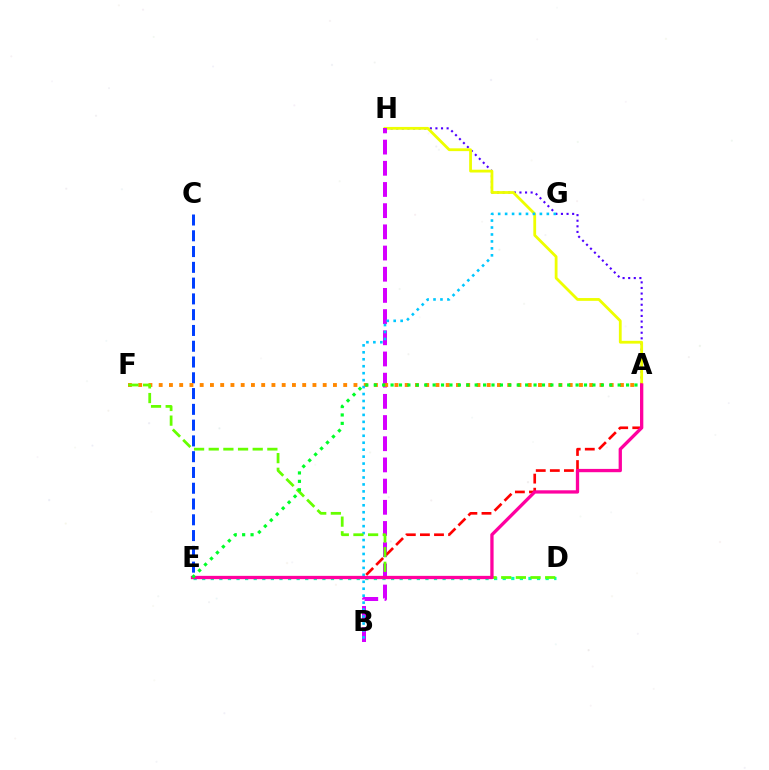{('A', 'H'): [{'color': '#4f00ff', 'line_style': 'dotted', 'thickness': 1.52}, {'color': '#eeff00', 'line_style': 'solid', 'thickness': 2.01}], ('D', 'E'): [{'color': '#00ffaf', 'line_style': 'dotted', 'thickness': 2.33}], ('B', 'H'): [{'color': '#d600ff', 'line_style': 'dashed', 'thickness': 2.88}], ('C', 'E'): [{'color': '#003fff', 'line_style': 'dashed', 'thickness': 2.14}], ('A', 'E'): [{'color': '#ff0000', 'line_style': 'dashed', 'thickness': 1.91}, {'color': '#ff00a0', 'line_style': 'solid', 'thickness': 2.37}, {'color': '#00ff27', 'line_style': 'dotted', 'thickness': 2.29}], ('A', 'F'): [{'color': '#ff8800', 'line_style': 'dotted', 'thickness': 2.79}], ('B', 'G'): [{'color': '#00c7ff', 'line_style': 'dotted', 'thickness': 1.89}], ('D', 'F'): [{'color': '#66ff00', 'line_style': 'dashed', 'thickness': 1.99}]}